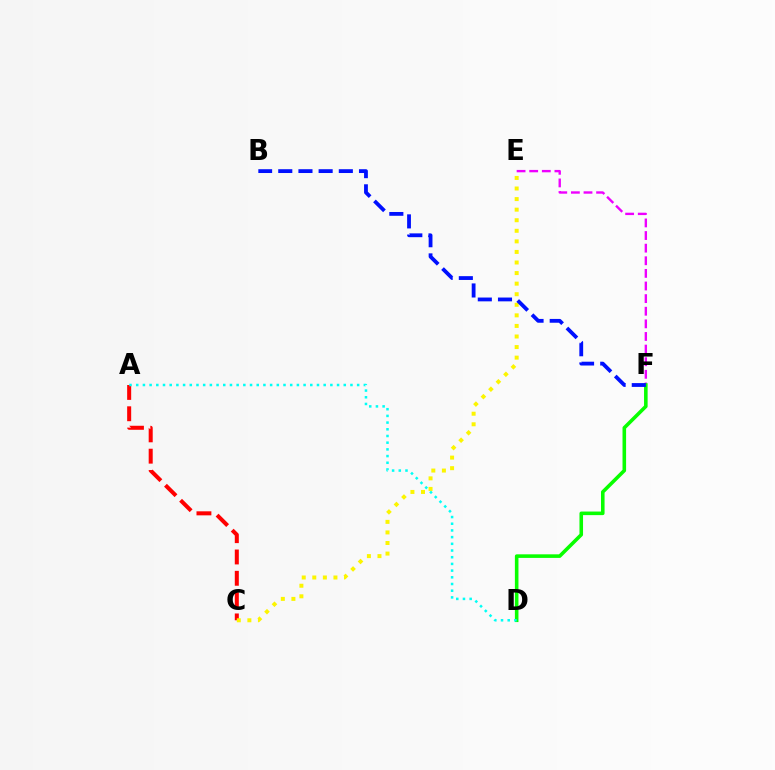{('A', 'C'): [{'color': '#ff0000', 'line_style': 'dashed', 'thickness': 2.9}], ('E', 'F'): [{'color': '#ee00ff', 'line_style': 'dashed', 'thickness': 1.71}], ('C', 'E'): [{'color': '#fcf500', 'line_style': 'dotted', 'thickness': 2.87}], ('D', 'F'): [{'color': '#08ff00', 'line_style': 'solid', 'thickness': 2.58}], ('A', 'D'): [{'color': '#00fff6', 'line_style': 'dotted', 'thickness': 1.82}], ('B', 'F'): [{'color': '#0010ff', 'line_style': 'dashed', 'thickness': 2.74}]}